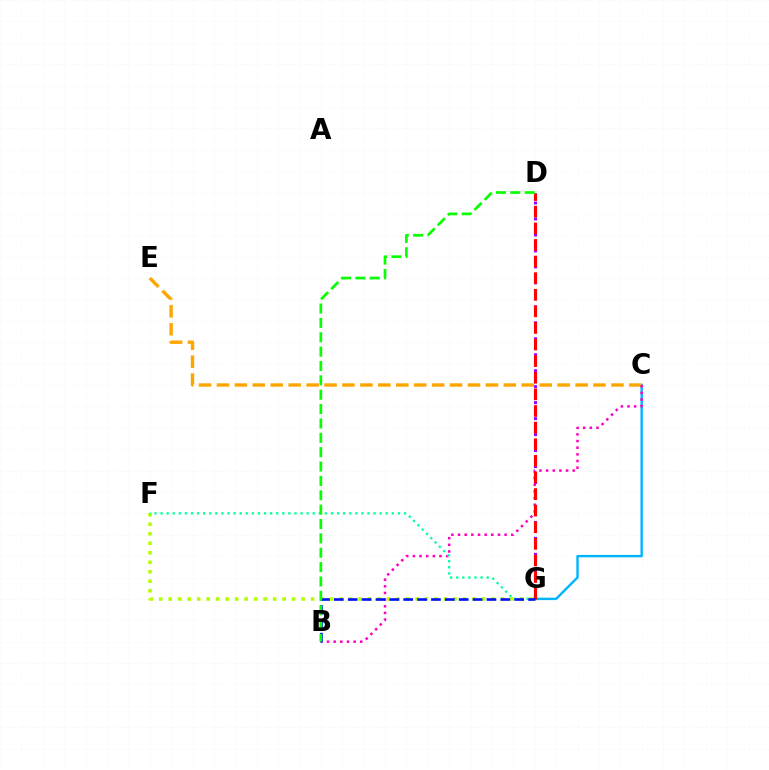{('D', 'G'): [{'color': '#9b00ff', 'line_style': 'dotted', 'thickness': 2.17}, {'color': '#ff0000', 'line_style': 'dashed', 'thickness': 2.26}], ('C', 'G'): [{'color': '#00b5ff', 'line_style': 'solid', 'thickness': 1.73}], ('C', 'E'): [{'color': '#ffa500', 'line_style': 'dashed', 'thickness': 2.44}], ('F', 'G'): [{'color': '#b3ff00', 'line_style': 'dotted', 'thickness': 2.58}, {'color': '#00ff9d', 'line_style': 'dotted', 'thickness': 1.65}], ('B', 'C'): [{'color': '#ff00bd', 'line_style': 'dotted', 'thickness': 1.81}], ('B', 'G'): [{'color': '#0010ff', 'line_style': 'dashed', 'thickness': 1.88}], ('B', 'D'): [{'color': '#08ff00', 'line_style': 'dashed', 'thickness': 1.95}]}